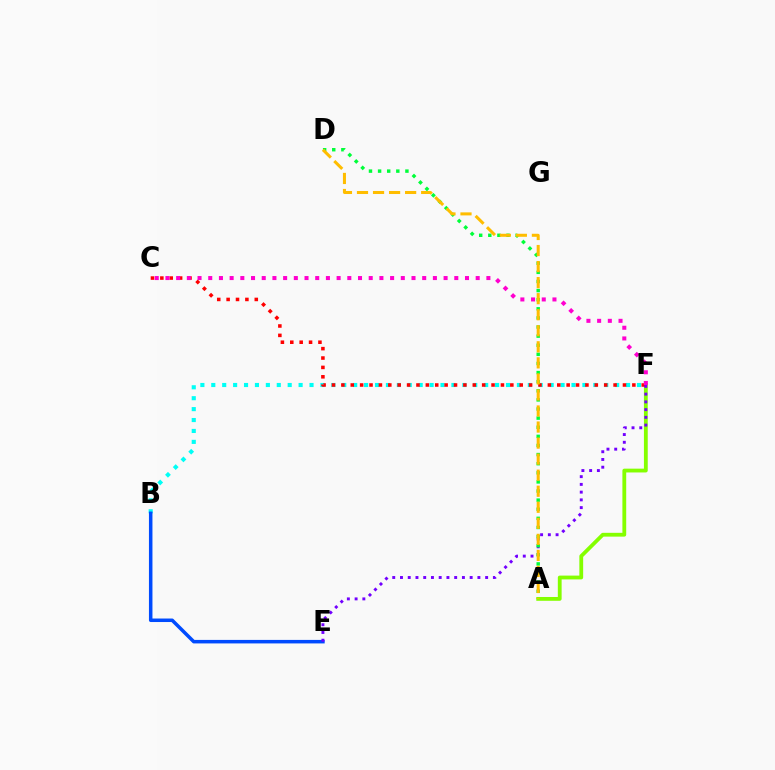{('B', 'F'): [{'color': '#00fff6', 'line_style': 'dotted', 'thickness': 2.97}], ('A', 'F'): [{'color': '#84ff00', 'line_style': 'solid', 'thickness': 2.74}], ('C', 'F'): [{'color': '#ff0000', 'line_style': 'dotted', 'thickness': 2.55}, {'color': '#ff00cf', 'line_style': 'dotted', 'thickness': 2.91}], ('B', 'E'): [{'color': '#004bff', 'line_style': 'solid', 'thickness': 2.53}], ('E', 'F'): [{'color': '#7200ff', 'line_style': 'dotted', 'thickness': 2.1}], ('A', 'D'): [{'color': '#00ff39', 'line_style': 'dotted', 'thickness': 2.48}, {'color': '#ffbd00', 'line_style': 'dashed', 'thickness': 2.18}]}